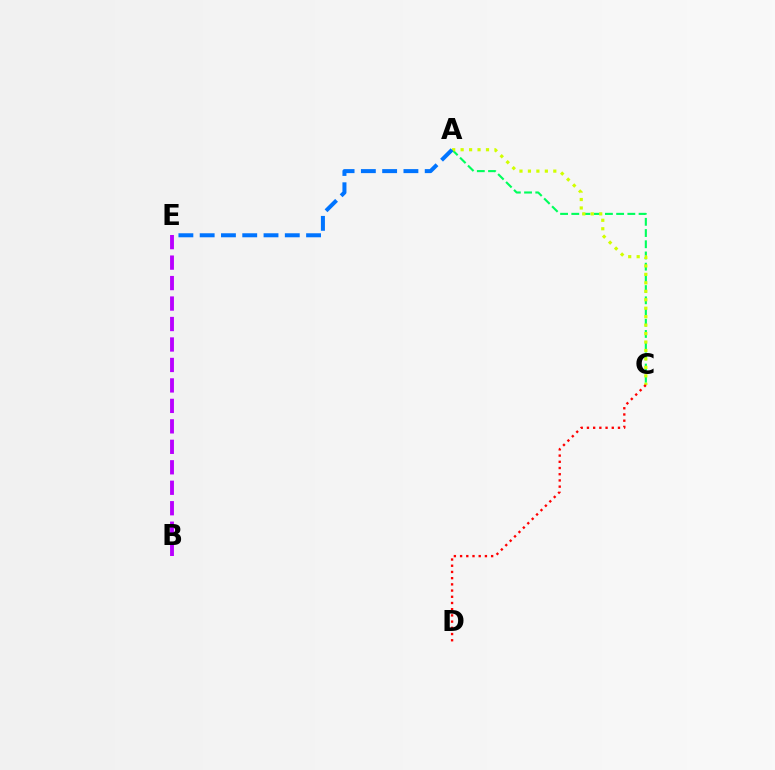{('A', 'C'): [{'color': '#00ff5c', 'line_style': 'dashed', 'thickness': 1.52}, {'color': '#d1ff00', 'line_style': 'dotted', 'thickness': 2.3}], ('A', 'E'): [{'color': '#0074ff', 'line_style': 'dashed', 'thickness': 2.89}], ('B', 'E'): [{'color': '#b900ff', 'line_style': 'dashed', 'thickness': 2.78}], ('C', 'D'): [{'color': '#ff0000', 'line_style': 'dotted', 'thickness': 1.69}]}